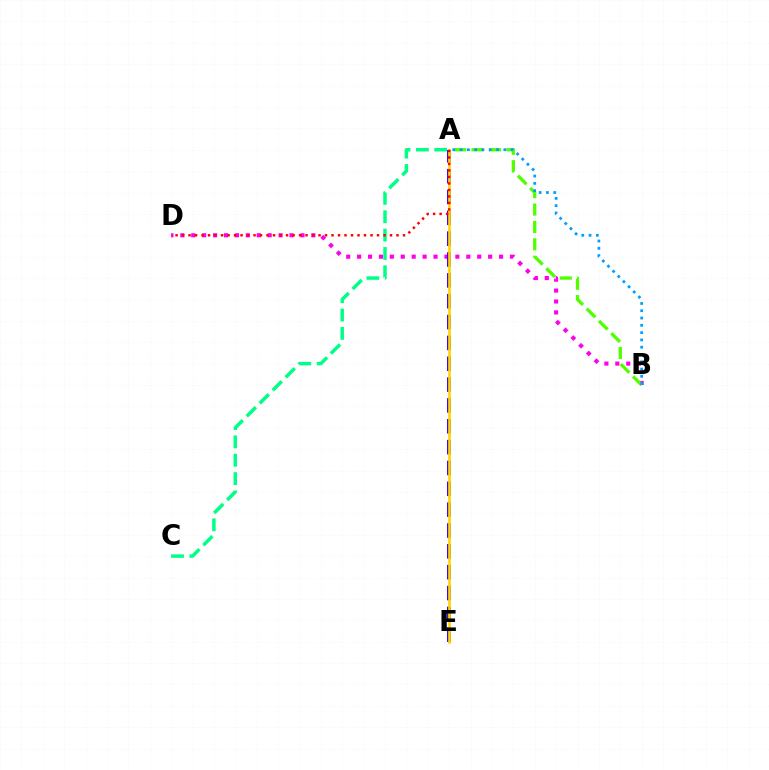{('B', 'D'): [{'color': '#ff00ed', 'line_style': 'dotted', 'thickness': 2.97}], ('A', 'E'): [{'color': '#3700ff', 'line_style': 'dashed', 'thickness': 2.83}, {'color': '#ffd500', 'line_style': 'solid', 'thickness': 1.91}], ('A', 'B'): [{'color': '#4fff00', 'line_style': 'dashed', 'thickness': 2.36}, {'color': '#009eff', 'line_style': 'dotted', 'thickness': 1.98}], ('A', 'C'): [{'color': '#00ff86', 'line_style': 'dashed', 'thickness': 2.5}], ('A', 'D'): [{'color': '#ff0000', 'line_style': 'dotted', 'thickness': 1.77}]}